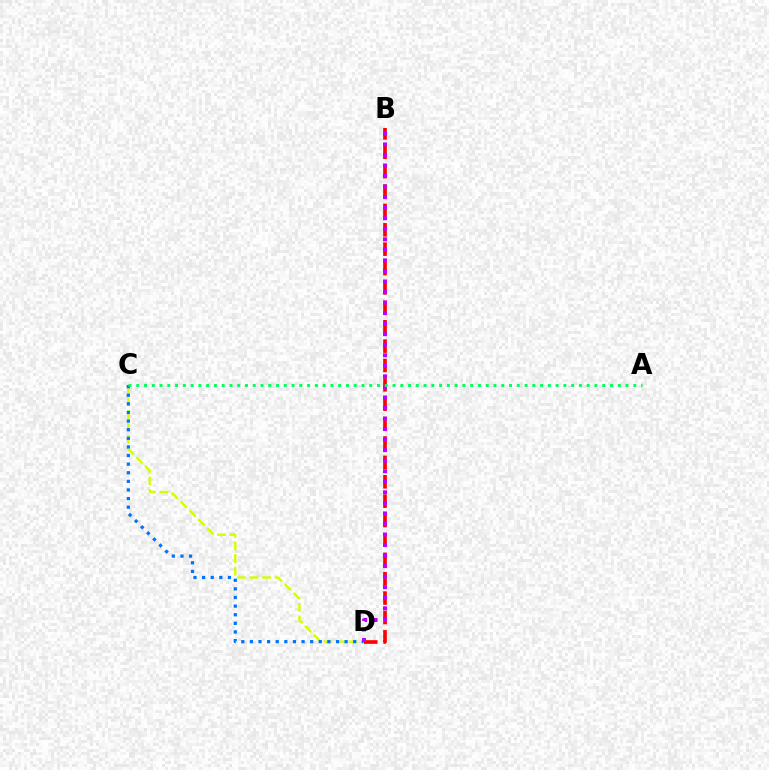{('B', 'D'): [{'color': '#ff0000', 'line_style': 'dashed', 'thickness': 2.63}, {'color': '#b900ff', 'line_style': 'dotted', 'thickness': 2.86}], ('C', 'D'): [{'color': '#d1ff00', 'line_style': 'dashed', 'thickness': 1.71}, {'color': '#0074ff', 'line_style': 'dotted', 'thickness': 2.34}], ('A', 'C'): [{'color': '#00ff5c', 'line_style': 'dotted', 'thickness': 2.11}]}